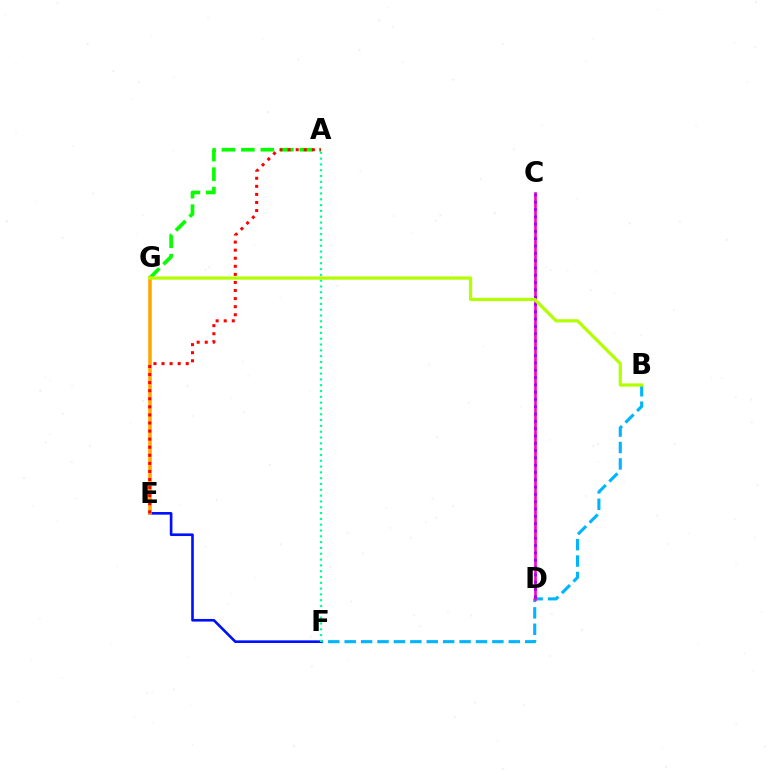{('B', 'F'): [{'color': '#00b5ff', 'line_style': 'dashed', 'thickness': 2.23}], ('A', 'G'): [{'color': '#08ff00', 'line_style': 'dashed', 'thickness': 2.64}], ('E', 'F'): [{'color': '#0010ff', 'line_style': 'solid', 'thickness': 1.89}], ('C', 'D'): [{'color': '#ff00bd', 'line_style': 'solid', 'thickness': 1.9}, {'color': '#9b00ff', 'line_style': 'dotted', 'thickness': 1.99}], ('E', 'G'): [{'color': '#ffa500', 'line_style': 'solid', 'thickness': 2.54}], ('A', 'F'): [{'color': '#00ff9d', 'line_style': 'dotted', 'thickness': 1.58}], ('A', 'E'): [{'color': '#ff0000', 'line_style': 'dotted', 'thickness': 2.19}], ('B', 'G'): [{'color': '#b3ff00', 'line_style': 'solid', 'thickness': 2.32}]}